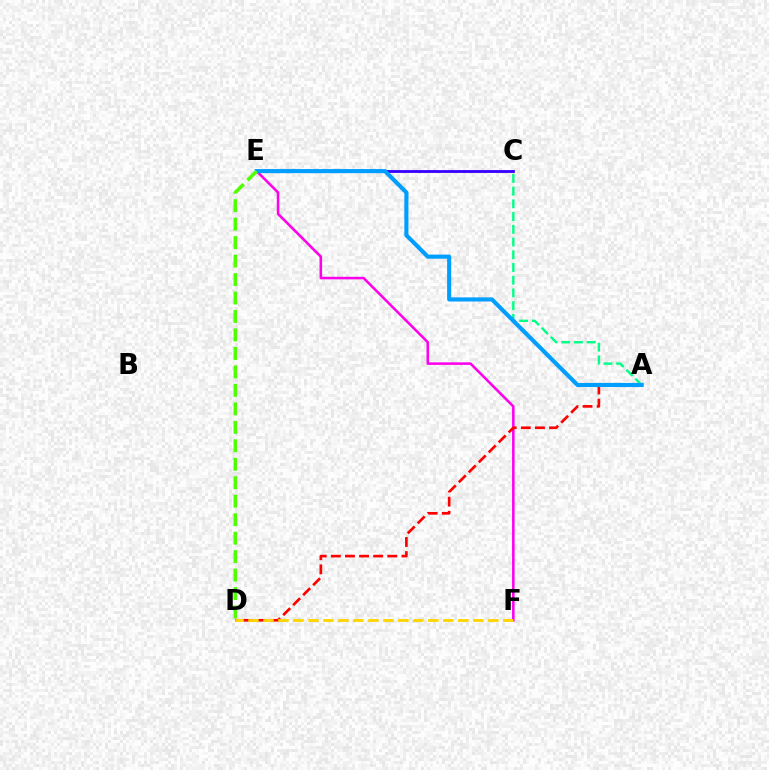{('E', 'F'): [{'color': '#ff00ed', 'line_style': 'solid', 'thickness': 1.83}], ('A', 'D'): [{'color': '#ff0000', 'line_style': 'dashed', 'thickness': 1.92}], ('C', 'E'): [{'color': '#3700ff', 'line_style': 'solid', 'thickness': 2.03}], ('A', 'C'): [{'color': '#00ff86', 'line_style': 'dashed', 'thickness': 1.73}], ('D', 'F'): [{'color': '#ffd500', 'line_style': 'dashed', 'thickness': 2.04}], ('A', 'E'): [{'color': '#009eff', 'line_style': 'solid', 'thickness': 2.96}], ('D', 'E'): [{'color': '#4fff00', 'line_style': 'dashed', 'thickness': 2.51}]}